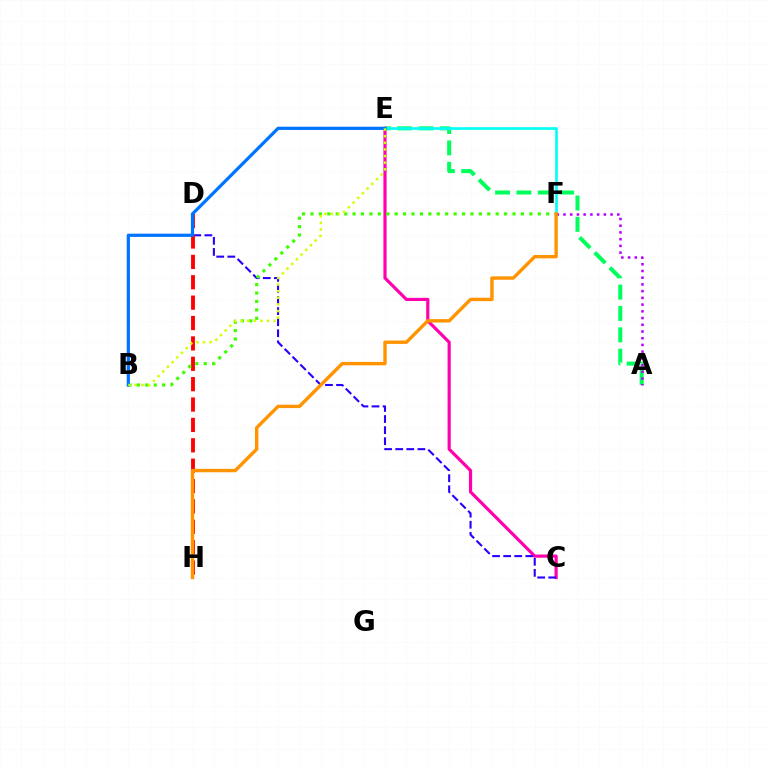{('A', 'E'): [{'color': '#00ff5c', 'line_style': 'dashed', 'thickness': 2.9}], ('C', 'E'): [{'color': '#ff00ac', 'line_style': 'solid', 'thickness': 2.29}], ('C', 'D'): [{'color': '#2500ff', 'line_style': 'dashed', 'thickness': 1.51}], ('D', 'H'): [{'color': '#ff0000', 'line_style': 'dashed', 'thickness': 2.77}], ('E', 'F'): [{'color': '#00fff6', 'line_style': 'solid', 'thickness': 1.9}], ('B', 'F'): [{'color': '#3dff00', 'line_style': 'dotted', 'thickness': 2.29}], ('B', 'E'): [{'color': '#0074ff', 'line_style': 'solid', 'thickness': 2.33}, {'color': '#d1ff00', 'line_style': 'dotted', 'thickness': 1.8}], ('A', 'F'): [{'color': '#b900ff', 'line_style': 'dotted', 'thickness': 1.83}], ('F', 'H'): [{'color': '#ff9400', 'line_style': 'solid', 'thickness': 2.45}]}